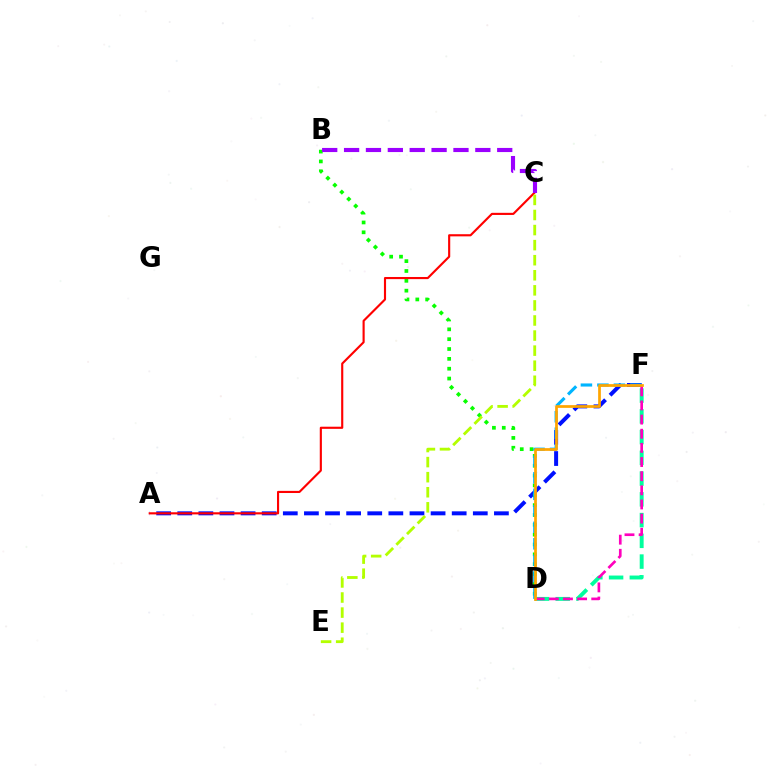{('A', 'F'): [{'color': '#0010ff', 'line_style': 'dashed', 'thickness': 2.87}], ('B', 'D'): [{'color': '#08ff00', 'line_style': 'dotted', 'thickness': 2.67}], ('D', 'F'): [{'color': '#00b5ff', 'line_style': 'dashed', 'thickness': 2.24}, {'color': '#00ff9d', 'line_style': 'dashed', 'thickness': 2.82}, {'color': '#ff00bd', 'line_style': 'dashed', 'thickness': 1.92}, {'color': '#ffa500', 'line_style': 'solid', 'thickness': 1.96}], ('A', 'C'): [{'color': '#ff0000', 'line_style': 'solid', 'thickness': 1.54}], ('B', 'C'): [{'color': '#9b00ff', 'line_style': 'dashed', 'thickness': 2.97}], ('C', 'E'): [{'color': '#b3ff00', 'line_style': 'dashed', 'thickness': 2.05}]}